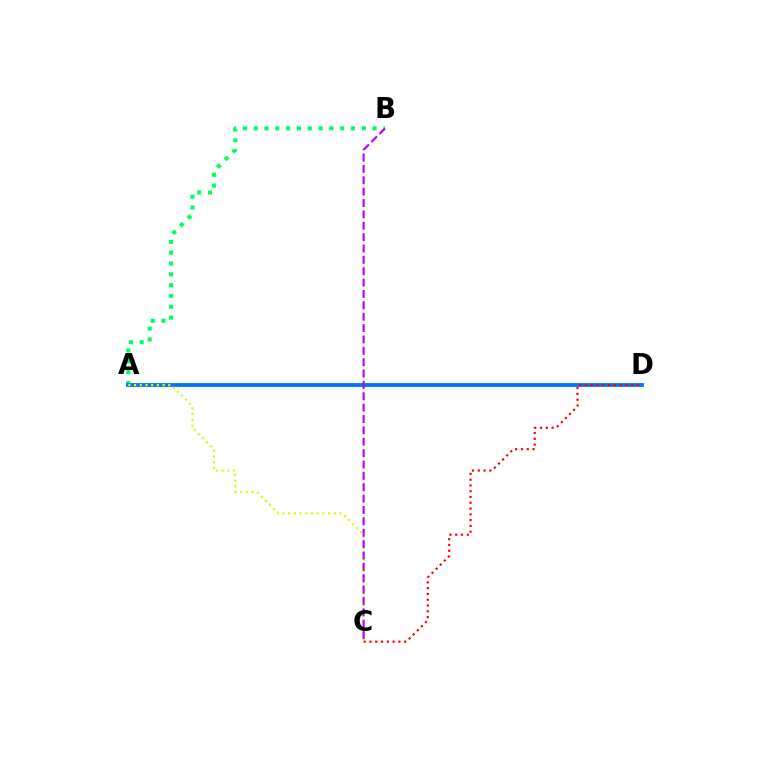{('A', 'B'): [{'color': '#00ff5c', 'line_style': 'dotted', 'thickness': 2.94}], ('A', 'D'): [{'color': '#0074ff', 'line_style': 'solid', 'thickness': 2.74}], ('A', 'C'): [{'color': '#d1ff00', 'line_style': 'dotted', 'thickness': 1.55}], ('C', 'D'): [{'color': '#ff0000', 'line_style': 'dotted', 'thickness': 1.57}], ('B', 'C'): [{'color': '#b900ff', 'line_style': 'dashed', 'thickness': 1.54}]}